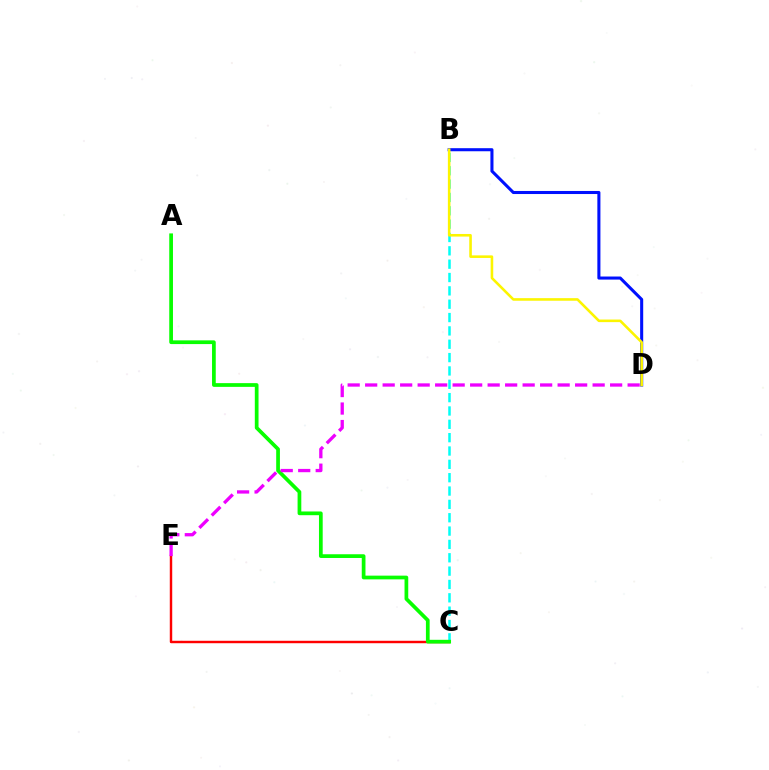{('C', 'E'): [{'color': '#ff0000', 'line_style': 'solid', 'thickness': 1.75}], ('B', 'D'): [{'color': '#0010ff', 'line_style': 'solid', 'thickness': 2.21}, {'color': '#fcf500', 'line_style': 'solid', 'thickness': 1.86}], ('B', 'C'): [{'color': '#00fff6', 'line_style': 'dashed', 'thickness': 1.81}], ('A', 'C'): [{'color': '#08ff00', 'line_style': 'solid', 'thickness': 2.68}], ('D', 'E'): [{'color': '#ee00ff', 'line_style': 'dashed', 'thickness': 2.38}]}